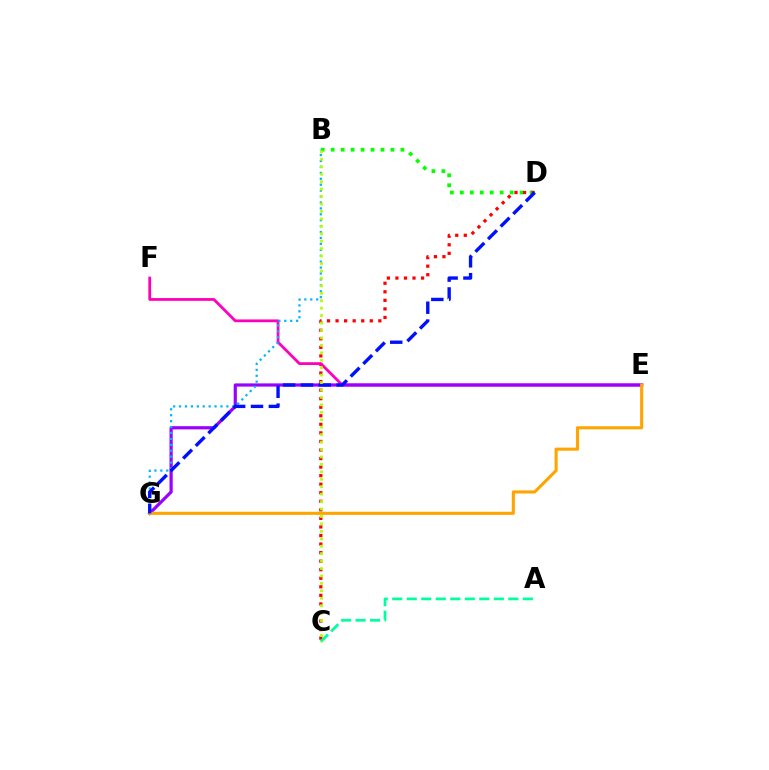{('B', 'D'): [{'color': '#08ff00', 'line_style': 'dotted', 'thickness': 2.71}], ('C', 'D'): [{'color': '#ff0000', 'line_style': 'dotted', 'thickness': 2.32}], ('A', 'C'): [{'color': '#00ff9d', 'line_style': 'dashed', 'thickness': 1.97}], ('E', 'F'): [{'color': '#ff00bd', 'line_style': 'solid', 'thickness': 2.01}], ('E', 'G'): [{'color': '#9b00ff', 'line_style': 'solid', 'thickness': 2.3}, {'color': '#ffa500', 'line_style': 'solid', 'thickness': 2.23}], ('B', 'G'): [{'color': '#00b5ff', 'line_style': 'dotted', 'thickness': 1.61}], ('D', 'G'): [{'color': '#0010ff', 'line_style': 'dashed', 'thickness': 2.42}], ('B', 'C'): [{'color': '#b3ff00', 'line_style': 'dotted', 'thickness': 2.02}]}